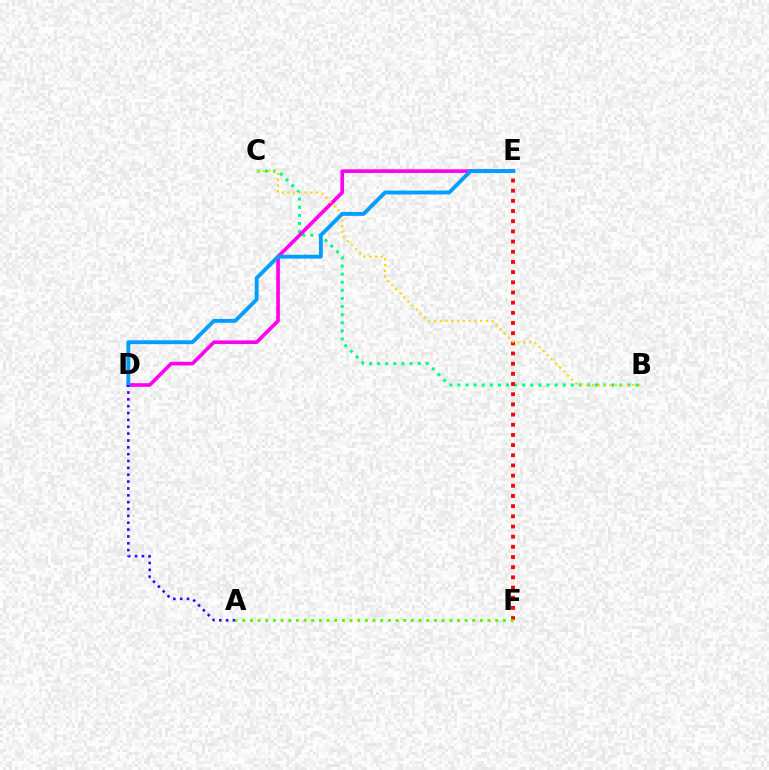{('B', 'C'): [{'color': '#00ff86', 'line_style': 'dotted', 'thickness': 2.2}, {'color': '#ffd500', 'line_style': 'dotted', 'thickness': 1.57}], ('D', 'E'): [{'color': '#ff00ed', 'line_style': 'solid', 'thickness': 2.62}, {'color': '#009eff', 'line_style': 'solid', 'thickness': 2.79}], ('E', 'F'): [{'color': '#ff0000', 'line_style': 'dotted', 'thickness': 2.76}], ('A', 'D'): [{'color': '#3700ff', 'line_style': 'dotted', 'thickness': 1.86}], ('A', 'F'): [{'color': '#4fff00', 'line_style': 'dotted', 'thickness': 2.08}]}